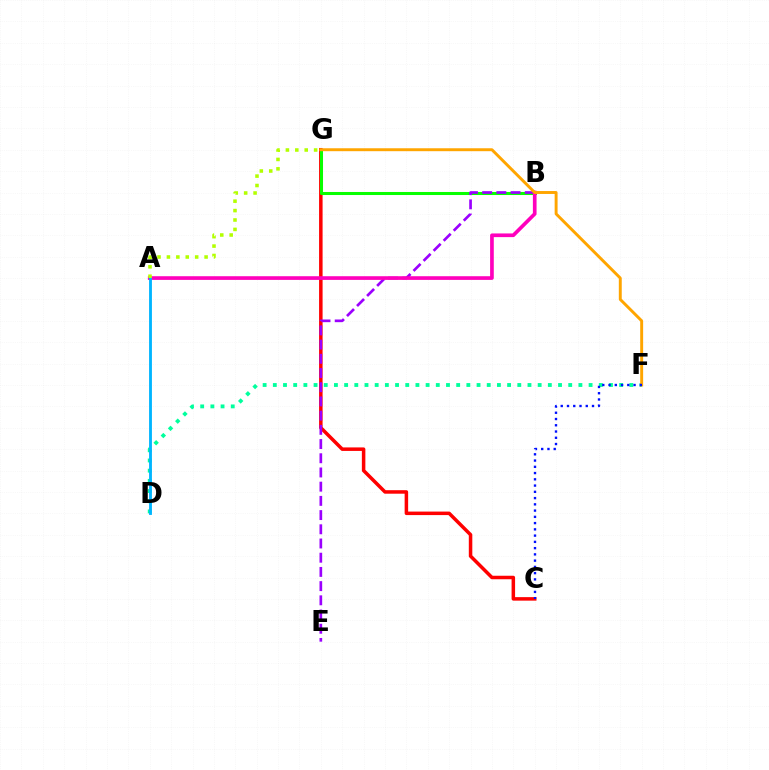{('C', 'G'): [{'color': '#ff0000', 'line_style': 'solid', 'thickness': 2.53}], ('B', 'G'): [{'color': '#08ff00', 'line_style': 'solid', 'thickness': 2.19}], ('B', 'E'): [{'color': '#9b00ff', 'line_style': 'dashed', 'thickness': 1.93}], ('A', 'B'): [{'color': '#ff00bd', 'line_style': 'solid', 'thickness': 2.65}], ('D', 'F'): [{'color': '#00ff9d', 'line_style': 'dotted', 'thickness': 2.77}], ('F', 'G'): [{'color': '#ffa500', 'line_style': 'solid', 'thickness': 2.11}], ('C', 'F'): [{'color': '#0010ff', 'line_style': 'dotted', 'thickness': 1.7}], ('A', 'D'): [{'color': '#00b5ff', 'line_style': 'solid', 'thickness': 2.05}], ('A', 'G'): [{'color': '#b3ff00', 'line_style': 'dotted', 'thickness': 2.56}]}